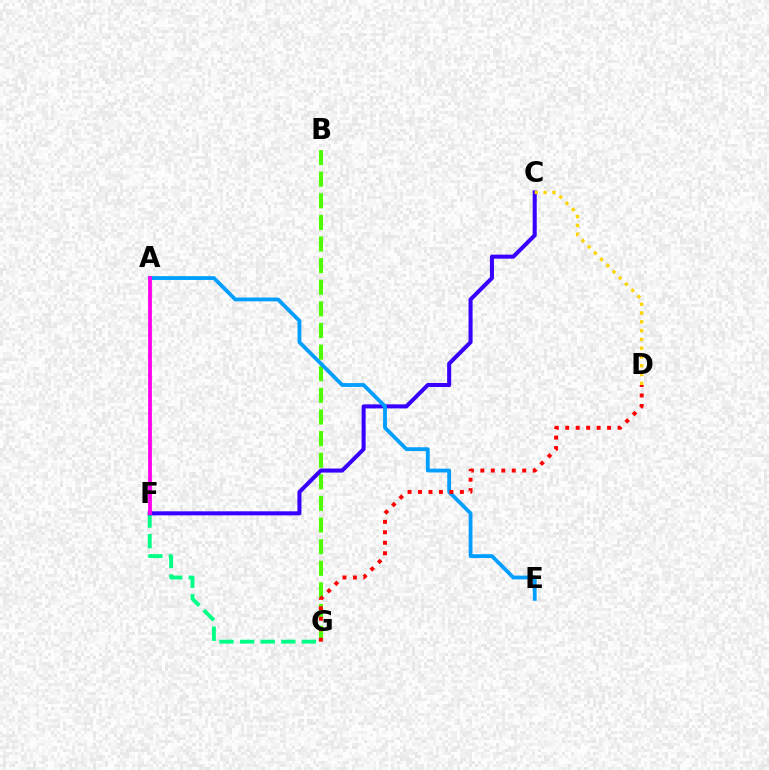{('B', 'G'): [{'color': '#4fff00', 'line_style': 'dashed', 'thickness': 2.94}], ('F', 'G'): [{'color': '#00ff86', 'line_style': 'dashed', 'thickness': 2.8}], ('C', 'F'): [{'color': '#3700ff', 'line_style': 'solid', 'thickness': 2.91}], ('A', 'E'): [{'color': '#009eff', 'line_style': 'solid', 'thickness': 2.74}], ('D', 'G'): [{'color': '#ff0000', 'line_style': 'dotted', 'thickness': 2.84}], ('A', 'F'): [{'color': '#ff00ed', 'line_style': 'solid', 'thickness': 2.74}], ('C', 'D'): [{'color': '#ffd500', 'line_style': 'dotted', 'thickness': 2.39}]}